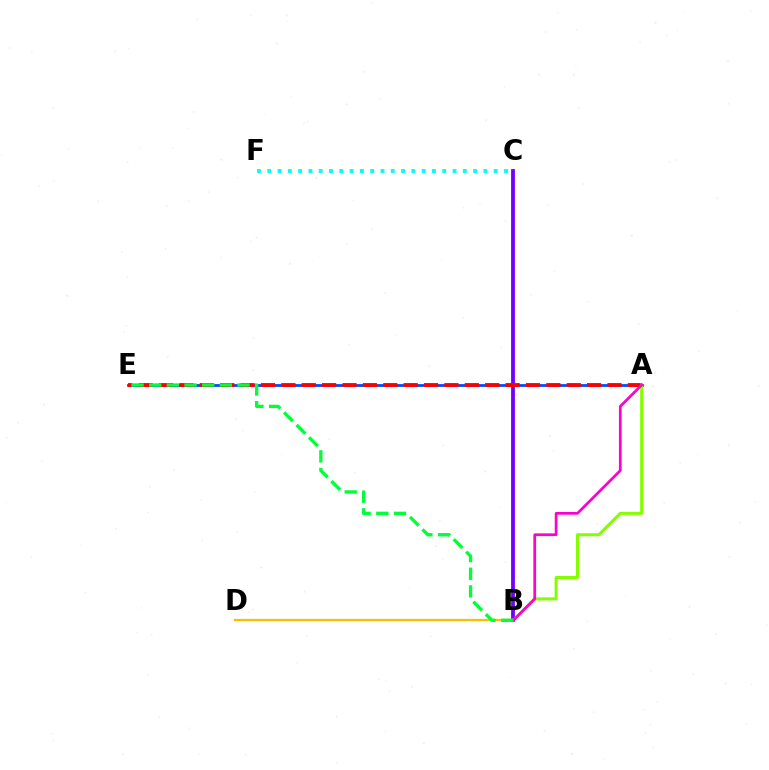{('A', 'E'): [{'color': '#004bff', 'line_style': 'solid', 'thickness': 1.99}, {'color': '#ff0000', 'line_style': 'dashed', 'thickness': 2.77}], ('B', 'C'): [{'color': '#7200ff', 'line_style': 'solid', 'thickness': 2.74}], ('A', 'B'): [{'color': '#84ff00', 'line_style': 'solid', 'thickness': 2.18}, {'color': '#ff00cf', 'line_style': 'solid', 'thickness': 1.96}], ('B', 'D'): [{'color': '#ffbd00', 'line_style': 'solid', 'thickness': 1.61}], ('B', 'E'): [{'color': '#00ff39', 'line_style': 'dashed', 'thickness': 2.4}], ('C', 'F'): [{'color': '#00fff6', 'line_style': 'dotted', 'thickness': 2.8}]}